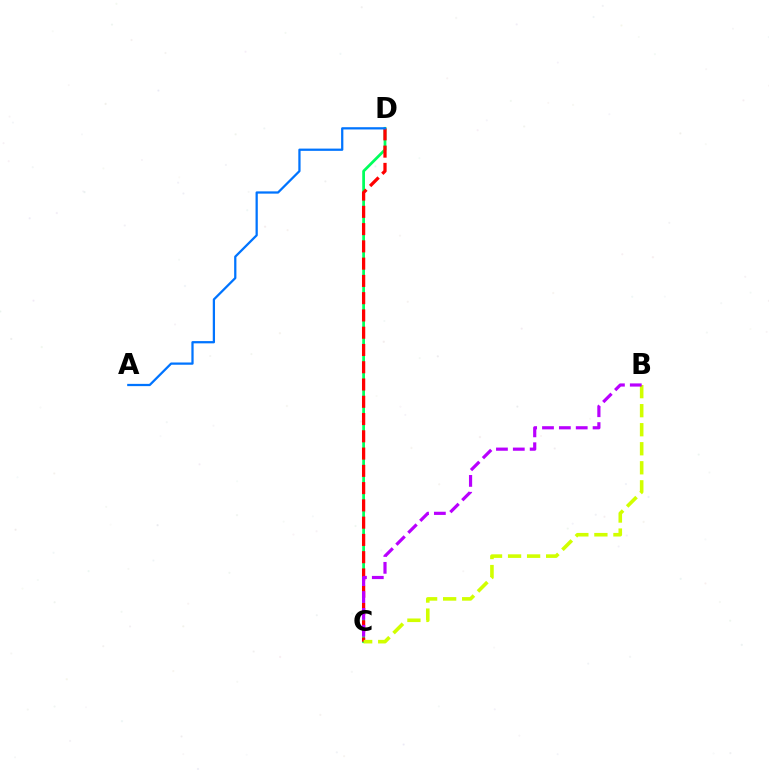{('C', 'D'): [{'color': '#00ff5c', 'line_style': 'solid', 'thickness': 1.99}, {'color': '#ff0000', 'line_style': 'dashed', 'thickness': 2.35}], ('B', 'C'): [{'color': '#d1ff00', 'line_style': 'dashed', 'thickness': 2.59}, {'color': '#b900ff', 'line_style': 'dashed', 'thickness': 2.29}], ('A', 'D'): [{'color': '#0074ff', 'line_style': 'solid', 'thickness': 1.63}]}